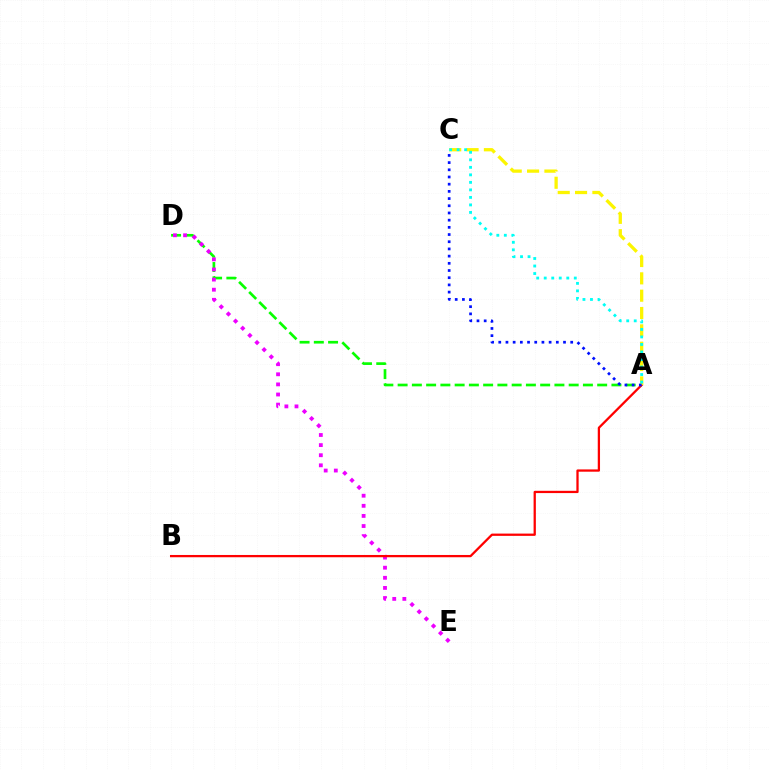{('A', 'D'): [{'color': '#08ff00', 'line_style': 'dashed', 'thickness': 1.94}], ('D', 'E'): [{'color': '#ee00ff', 'line_style': 'dotted', 'thickness': 2.75}], ('A', 'B'): [{'color': '#ff0000', 'line_style': 'solid', 'thickness': 1.64}], ('A', 'C'): [{'color': '#fcf500', 'line_style': 'dashed', 'thickness': 2.36}, {'color': '#0010ff', 'line_style': 'dotted', 'thickness': 1.95}, {'color': '#00fff6', 'line_style': 'dotted', 'thickness': 2.04}]}